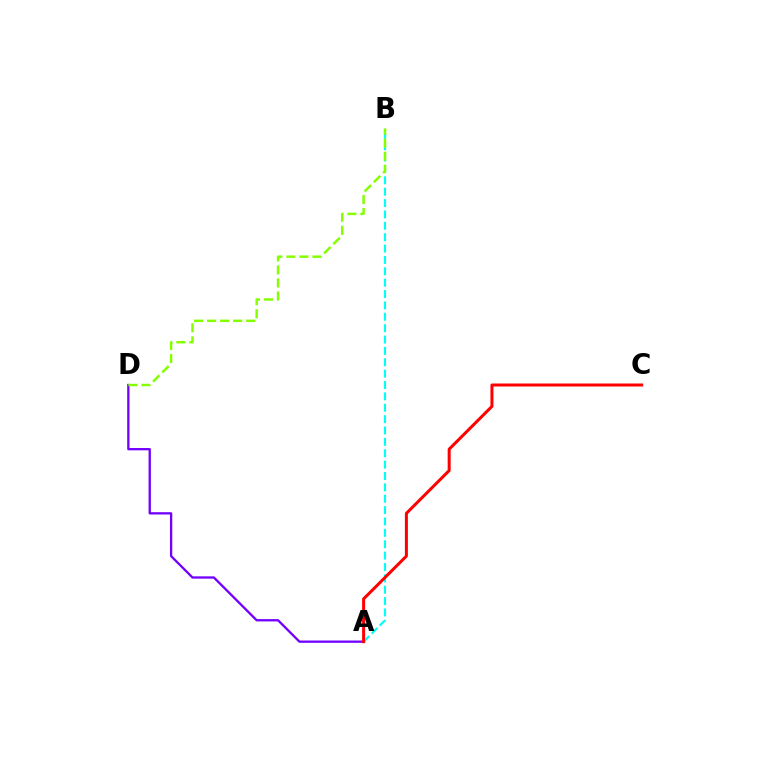{('A', 'B'): [{'color': '#00fff6', 'line_style': 'dashed', 'thickness': 1.54}], ('A', 'D'): [{'color': '#7200ff', 'line_style': 'solid', 'thickness': 1.66}], ('B', 'D'): [{'color': '#84ff00', 'line_style': 'dashed', 'thickness': 1.77}], ('A', 'C'): [{'color': '#ff0000', 'line_style': 'solid', 'thickness': 2.16}]}